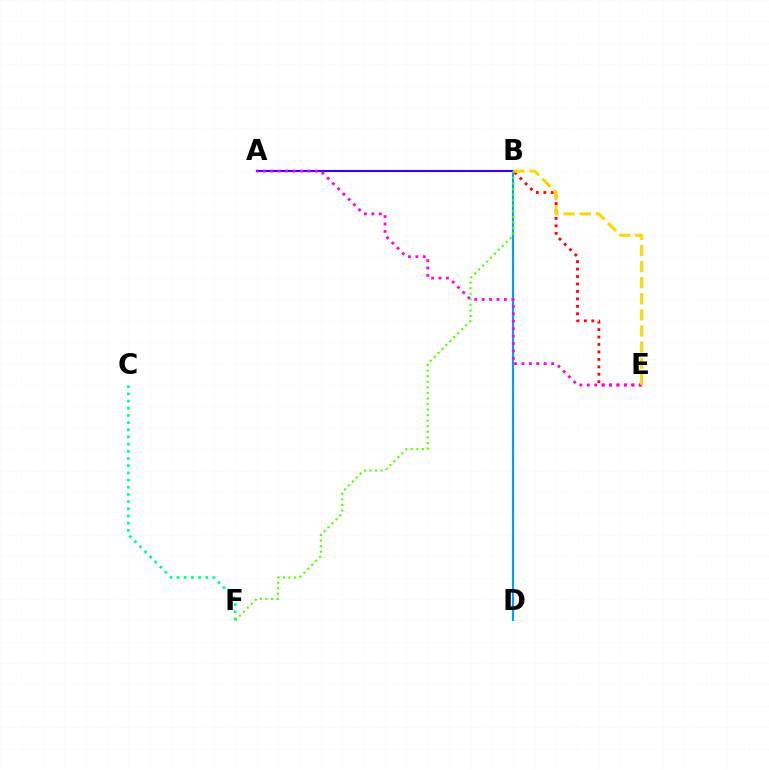{('B', 'D'): [{'color': '#009eff', 'line_style': 'solid', 'thickness': 1.53}], ('C', 'F'): [{'color': '#00ff86', 'line_style': 'dotted', 'thickness': 1.95}], ('A', 'B'): [{'color': '#3700ff', 'line_style': 'solid', 'thickness': 1.51}], ('B', 'E'): [{'color': '#ff0000', 'line_style': 'dotted', 'thickness': 2.02}, {'color': '#ffd500', 'line_style': 'dashed', 'thickness': 2.19}], ('A', 'E'): [{'color': '#ff00ed', 'line_style': 'dotted', 'thickness': 2.02}], ('B', 'F'): [{'color': '#4fff00', 'line_style': 'dotted', 'thickness': 1.51}]}